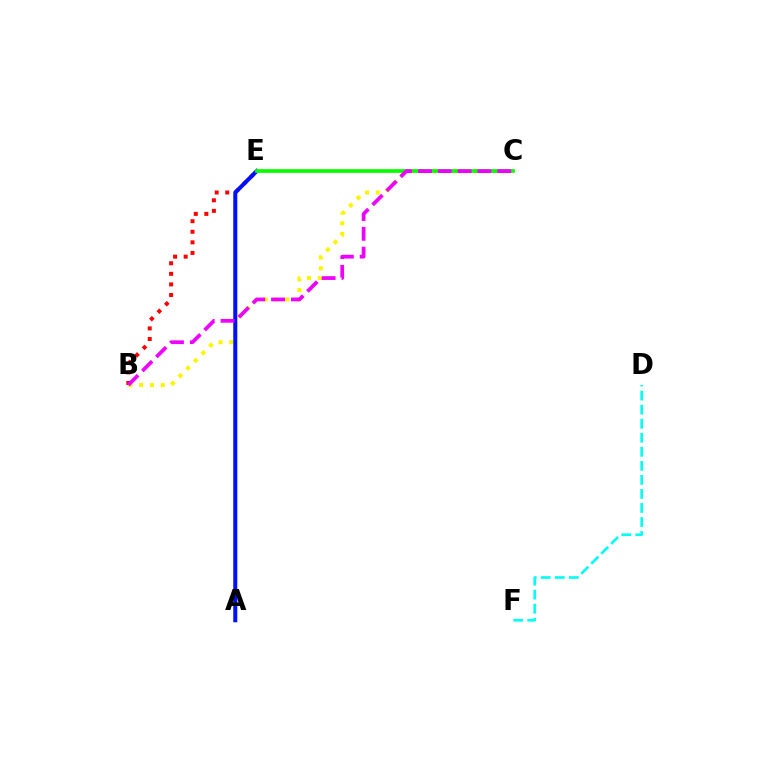{('D', 'F'): [{'color': '#00fff6', 'line_style': 'dashed', 'thickness': 1.91}], ('B', 'E'): [{'color': '#ff0000', 'line_style': 'dotted', 'thickness': 2.87}], ('B', 'C'): [{'color': '#fcf500', 'line_style': 'dotted', 'thickness': 2.93}, {'color': '#ee00ff', 'line_style': 'dashed', 'thickness': 2.69}], ('A', 'E'): [{'color': '#0010ff', 'line_style': 'solid', 'thickness': 2.89}], ('C', 'E'): [{'color': '#08ff00', 'line_style': 'solid', 'thickness': 2.66}]}